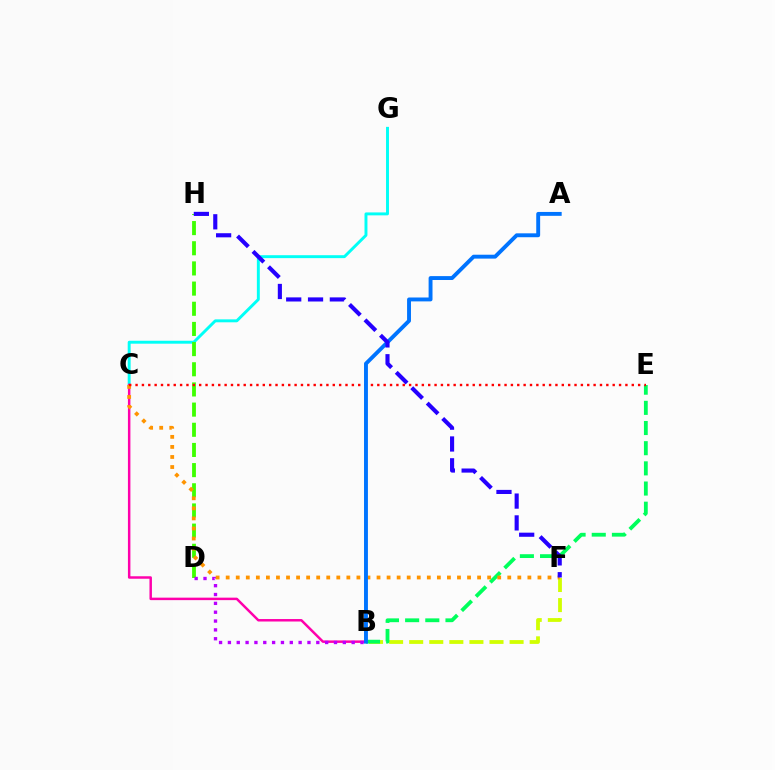{('B', 'F'): [{'color': '#d1ff00', 'line_style': 'dashed', 'thickness': 2.73}], ('C', 'G'): [{'color': '#00fff6', 'line_style': 'solid', 'thickness': 2.11}], ('B', 'C'): [{'color': '#ff00ac', 'line_style': 'solid', 'thickness': 1.78}], ('D', 'H'): [{'color': '#3dff00', 'line_style': 'dashed', 'thickness': 2.74}], ('B', 'E'): [{'color': '#00ff5c', 'line_style': 'dashed', 'thickness': 2.74}], ('B', 'D'): [{'color': '#b900ff', 'line_style': 'dotted', 'thickness': 2.4}], ('C', 'F'): [{'color': '#ff9400', 'line_style': 'dotted', 'thickness': 2.73}], ('C', 'E'): [{'color': '#ff0000', 'line_style': 'dotted', 'thickness': 1.73}], ('A', 'B'): [{'color': '#0074ff', 'line_style': 'solid', 'thickness': 2.81}], ('F', 'H'): [{'color': '#2500ff', 'line_style': 'dashed', 'thickness': 2.96}]}